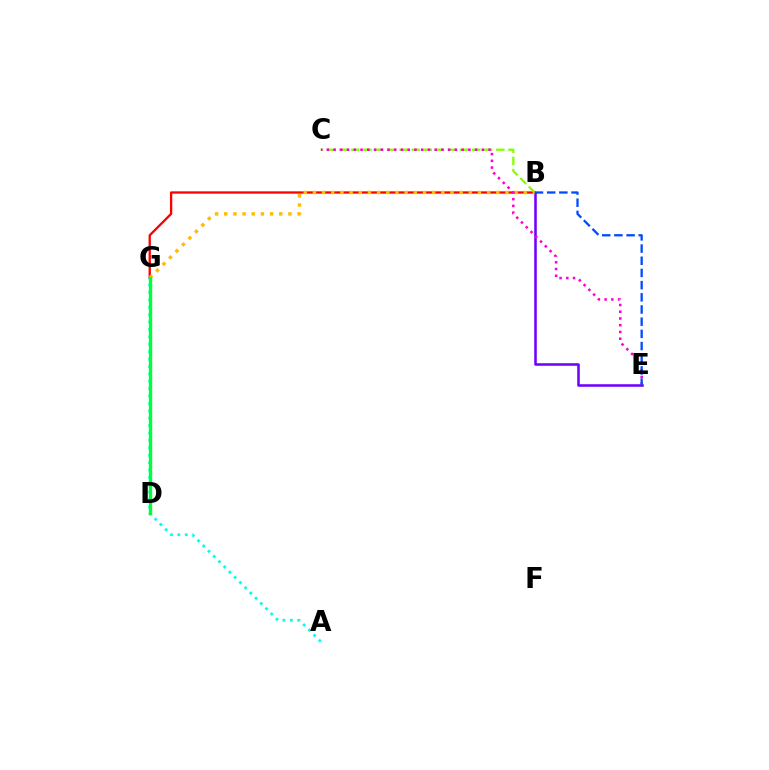{('B', 'G'): [{'color': '#ff0000', 'line_style': 'solid', 'thickness': 1.67}, {'color': '#ffbd00', 'line_style': 'dotted', 'thickness': 2.49}], ('B', 'E'): [{'color': '#7200ff', 'line_style': 'solid', 'thickness': 1.84}, {'color': '#004bff', 'line_style': 'dashed', 'thickness': 1.66}], ('A', 'G'): [{'color': '#00fff6', 'line_style': 'dotted', 'thickness': 2.01}], ('B', 'C'): [{'color': '#84ff00', 'line_style': 'dashed', 'thickness': 1.64}], ('D', 'G'): [{'color': '#00ff39', 'line_style': 'solid', 'thickness': 2.44}], ('C', 'E'): [{'color': '#ff00cf', 'line_style': 'dotted', 'thickness': 1.83}]}